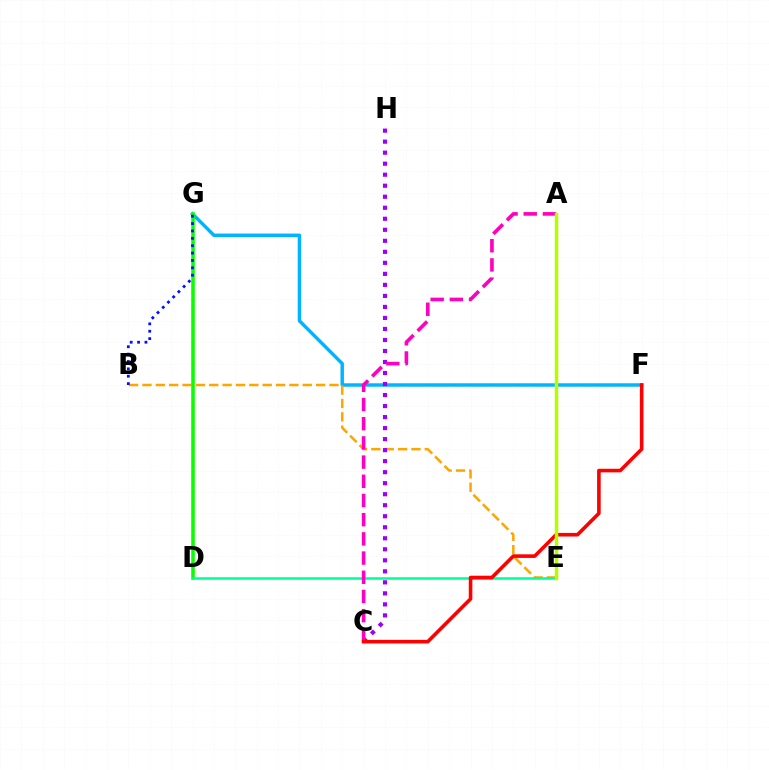{('F', 'G'): [{'color': '#00b5ff', 'line_style': 'solid', 'thickness': 2.48}], ('B', 'E'): [{'color': '#ffa500', 'line_style': 'dashed', 'thickness': 1.81}], ('D', 'G'): [{'color': '#08ff00', 'line_style': 'solid', 'thickness': 2.55}], ('D', 'E'): [{'color': '#00ff9d', 'line_style': 'solid', 'thickness': 1.83}], ('C', 'H'): [{'color': '#9b00ff', 'line_style': 'dotted', 'thickness': 2.99}], ('A', 'C'): [{'color': '#ff00bd', 'line_style': 'dashed', 'thickness': 2.61}], ('B', 'G'): [{'color': '#0010ff', 'line_style': 'dotted', 'thickness': 2.0}], ('C', 'F'): [{'color': '#ff0000', 'line_style': 'solid', 'thickness': 2.58}], ('A', 'E'): [{'color': '#b3ff00', 'line_style': 'solid', 'thickness': 2.51}]}